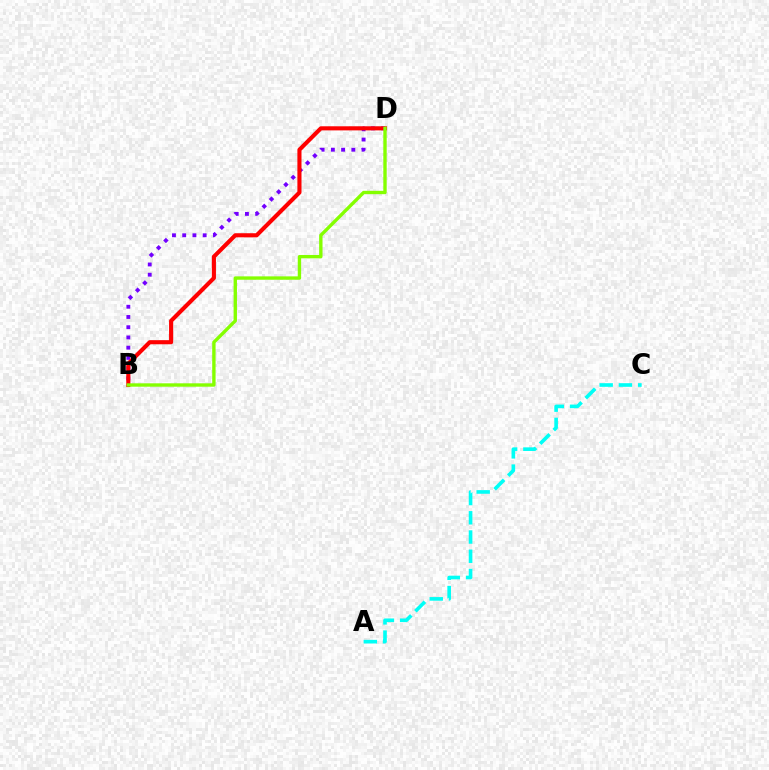{('B', 'D'): [{'color': '#7200ff', 'line_style': 'dotted', 'thickness': 2.78}, {'color': '#ff0000', 'line_style': 'solid', 'thickness': 2.96}, {'color': '#84ff00', 'line_style': 'solid', 'thickness': 2.43}], ('A', 'C'): [{'color': '#00fff6', 'line_style': 'dashed', 'thickness': 2.61}]}